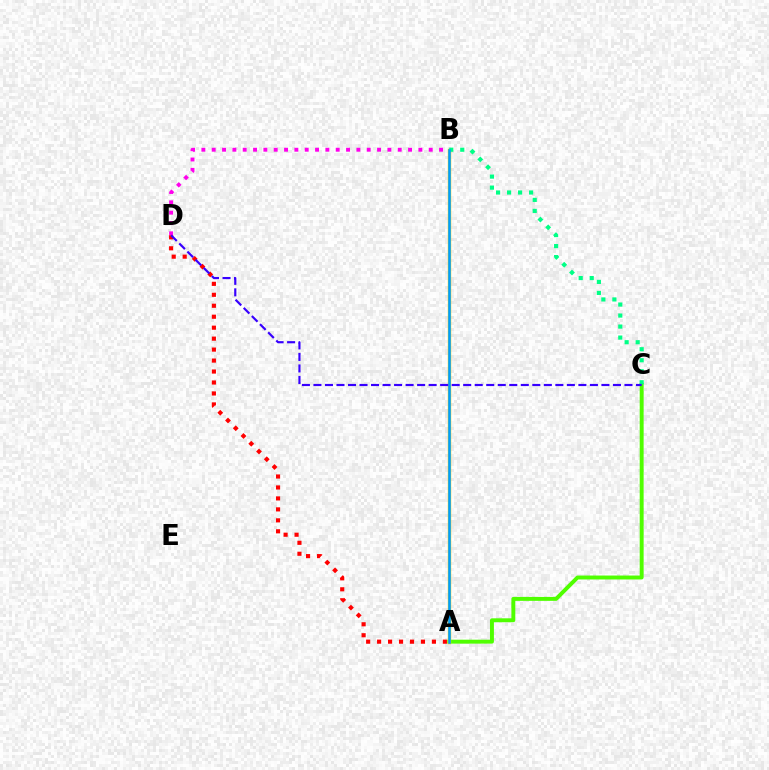{('B', 'D'): [{'color': '#ff00ed', 'line_style': 'dotted', 'thickness': 2.81}], ('A', 'C'): [{'color': '#4fff00', 'line_style': 'solid', 'thickness': 2.83}], ('A', 'B'): [{'color': '#ffd500', 'line_style': 'solid', 'thickness': 2.46}, {'color': '#009eff', 'line_style': 'solid', 'thickness': 1.87}], ('A', 'D'): [{'color': '#ff0000', 'line_style': 'dotted', 'thickness': 2.98}], ('B', 'C'): [{'color': '#00ff86', 'line_style': 'dotted', 'thickness': 2.99}], ('C', 'D'): [{'color': '#3700ff', 'line_style': 'dashed', 'thickness': 1.56}]}